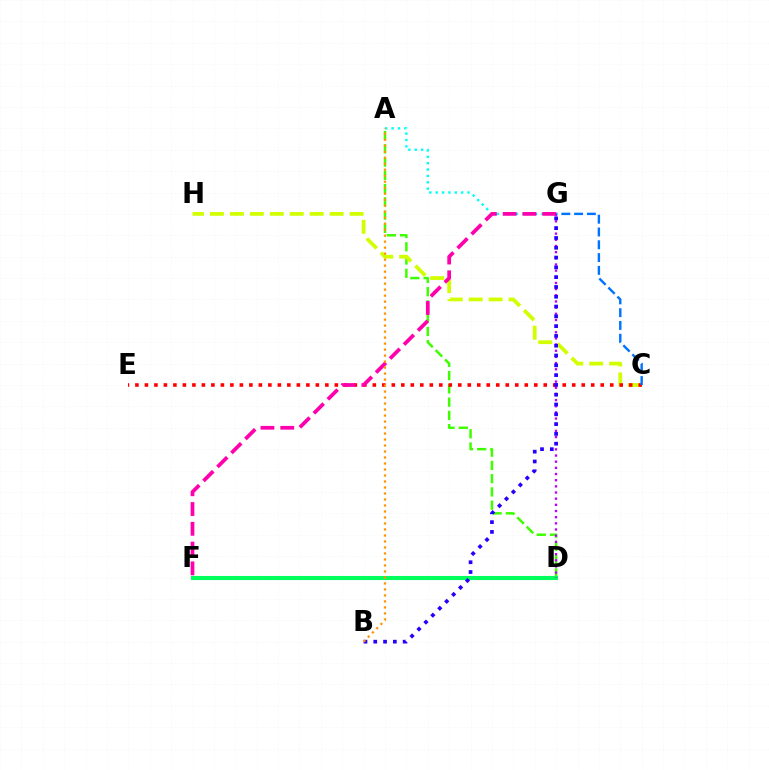{('A', 'D'): [{'color': '#3dff00', 'line_style': 'dashed', 'thickness': 1.8}], ('D', 'F'): [{'color': '#00ff5c', 'line_style': 'solid', 'thickness': 2.94}], ('C', 'H'): [{'color': '#d1ff00', 'line_style': 'dashed', 'thickness': 2.71}], ('D', 'G'): [{'color': '#b900ff', 'line_style': 'dotted', 'thickness': 1.67}], ('C', 'E'): [{'color': '#ff0000', 'line_style': 'dotted', 'thickness': 2.58}], ('B', 'G'): [{'color': '#2500ff', 'line_style': 'dotted', 'thickness': 2.66}], ('A', 'G'): [{'color': '#00fff6', 'line_style': 'dotted', 'thickness': 1.73}], ('F', 'G'): [{'color': '#ff00ac', 'line_style': 'dashed', 'thickness': 2.69}], ('A', 'B'): [{'color': '#ff9400', 'line_style': 'dotted', 'thickness': 1.63}], ('C', 'G'): [{'color': '#0074ff', 'line_style': 'dashed', 'thickness': 1.74}]}